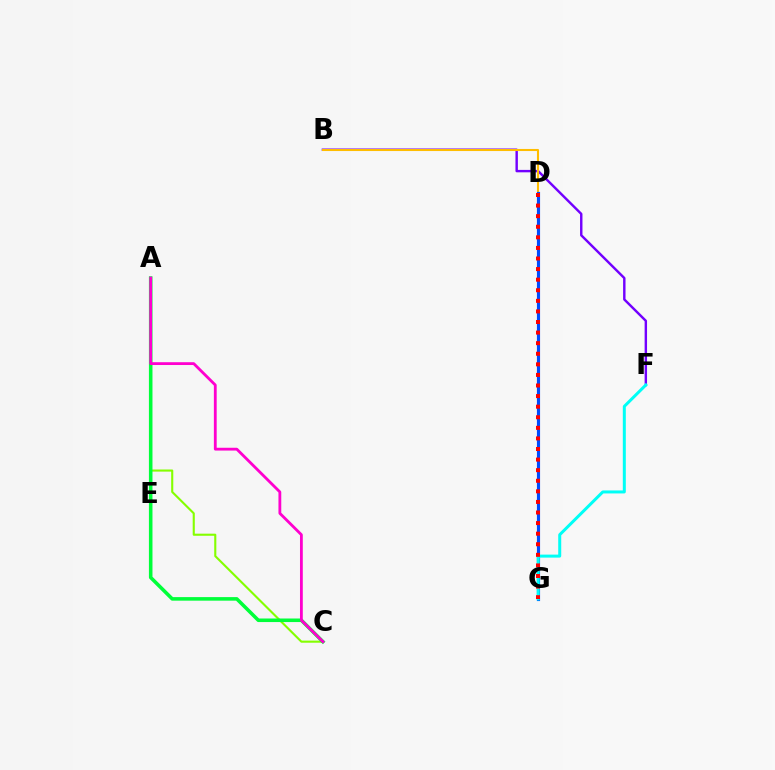{('B', 'F'): [{'color': '#7200ff', 'line_style': 'solid', 'thickness': 1.74}], ('B', 'D'): [{'color': '#ffbd00', 'line_style': 'solid', 'thickness': 1.5}], ('D', 'G'): [{'color': '#004bff', 'line_style': 'solid', 'thickness': 2.26}, {'color': '#ff0000', 'line_style': 'dotted', 'thickness': 2.88}], ('A', 'C'): [{'color': '#84ff00', 'line_style': 'solid', 'thickness': 1.52}, {'color': '#00ff39', 'line_style': 'solid', 'thickness': 2.56}, {'color': '#ff00cf', 'line_style': 'solid', 'thickness': 2.02}], ('F', 'G'): [{'color': '#00fff6', 'line_style': 'solid', 'thickness': 2.16}]}